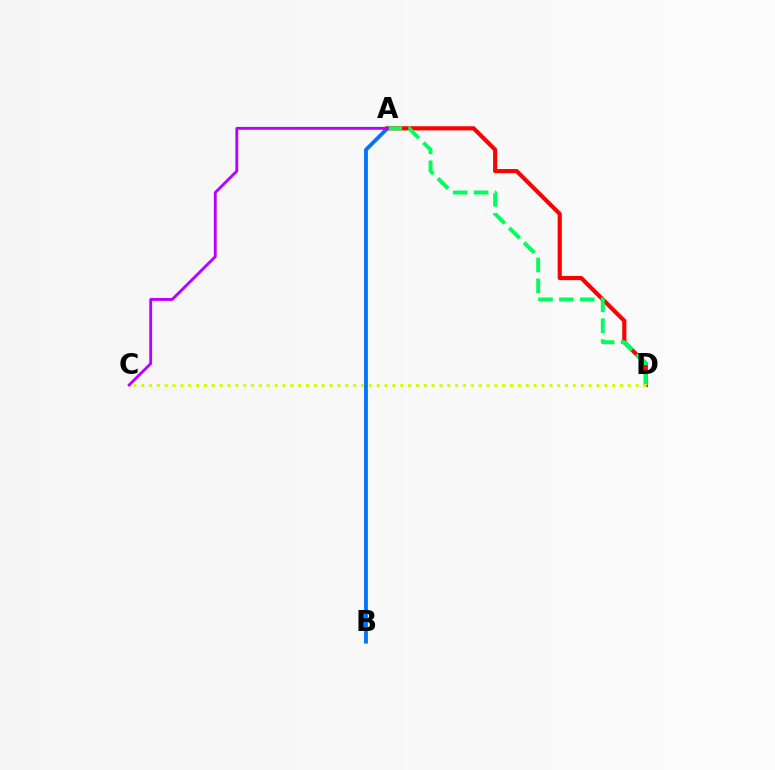{('A', 'B'): [{'color': '#0074ff', 'line_style': 'solid', 'thickness': 2.75}], ('A', 'D'): [{'color': '#ff0000', 'line_style': 'solid', 'thickness': 2.98}, {'color': '#00ff5c', 'line_style': 'dashed', 'thickness': 2.84}], ('C', 'D'): [{'color': '#d1ff00', 'line_style': 'dotted', 'thickness': 2.13}], ('A', 'C'): [{'color': '#b900ff', 'line_style': 'solid', 'thickness': 2.06}]}